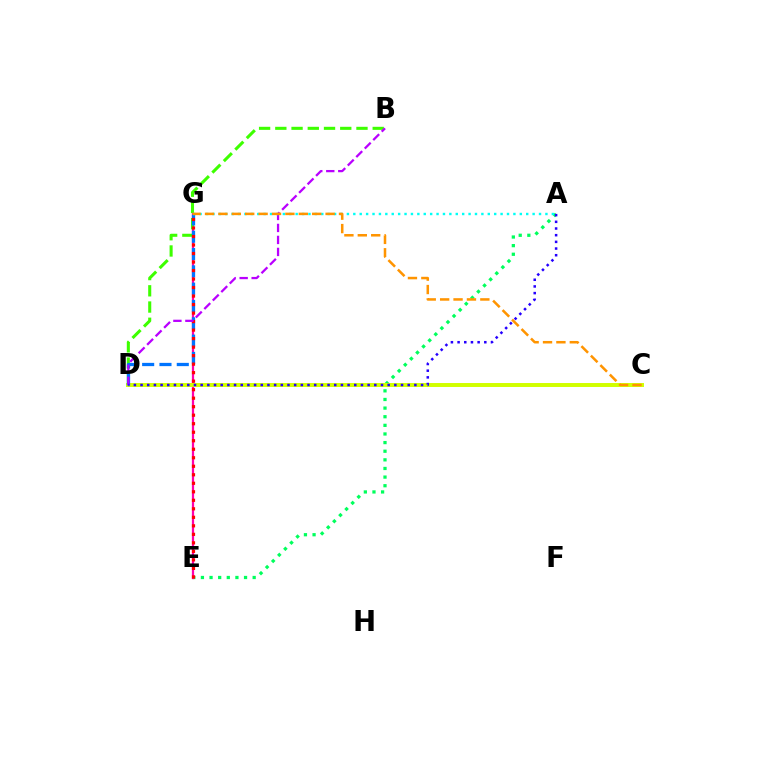{('A', 'E'): [{'color': '#00ff5c', 'line_style': 'dotted', 'thickness': 2.34}], ('E', 'G'): [{'color': '#ff00ac', 'line_style': 'solid', 'thickness': 1.62}, {'color': '#ff0000', 'line_style': 'dotted', 'thickness': 2.31}], ('C', 'D'): [{'color': '#d1ff00', 'line_style': 'solid', 'thickness': 2.85}], ('B', 'D'): [{'color': '#3dff00', 'line_style': 'dashed', 'thickness': 2.2}, {'color': '#b900ff', 'line_style': 'dashed', 'thickness': 1.63}], ('D', 'G'): [{'color': '#0074ff', 'line_style': 'dashed', 'thickness': 2.35}], ('A', 'G'): [{'color': '#00fff6', 'line_style': 'dotted', 'thickness': 1.74}], ('A', 'D'): [{'color': '#2500ff', 'line_style': 'dotted', 'thickness': 1.81}], ('C', 'G'): [{'color': '#ff9400', 'line_style': 'dashed', 'thickness': 1.82}]}